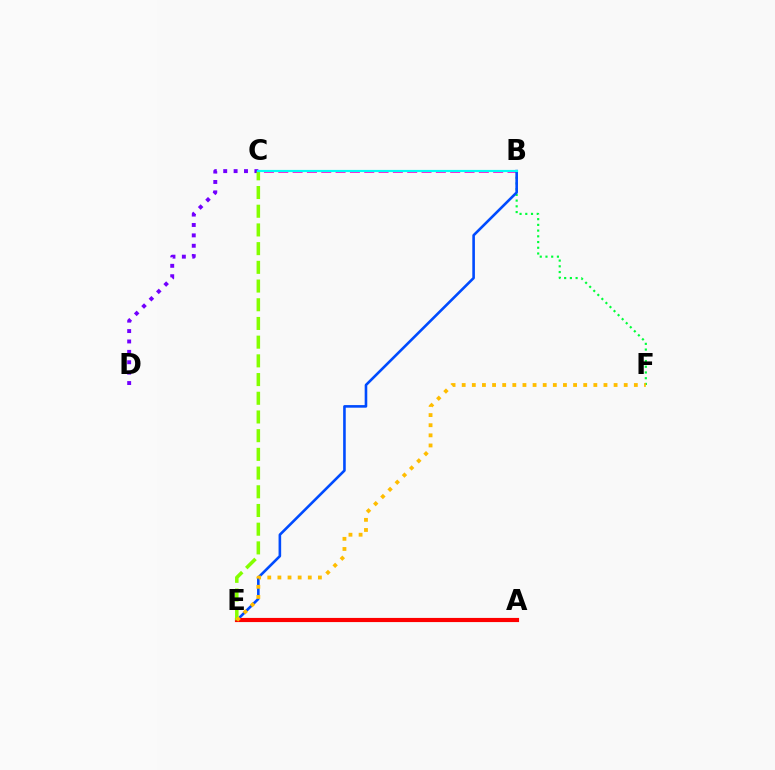{('B', 'C'): [{'color': '#ff00cf', 'line_style': 'dashed', 'thickness': 1.95}, {'color': '#00fff6', 'line_style': 'solid', 'thickness': 1.56}], ('C', 'D'): [{'color': '#7200ff', 'line_style': 'dotted', 'thickness': 2.82}], ('B', 'F'): [{'color': '#00ff39', 'line_style': 'dotted', 'thickness': 1.56}], ('B', 'E'): [{'color': '#004bff', 'line_style': 'solid', 'thickness': 1.87}], ('A', 'E'): [{'color': '#ff0000', 'line_style': 'solid', 'thickness': 2.99}], ('C', 'E'): [{'color': '#84ff00', 'line_style': 'dashed', 'thickness': 2.54}], ('E', 'F'): [{'color': '#ffbd00', 'line_style': 'dotted', 'thickness': 2.75}]}